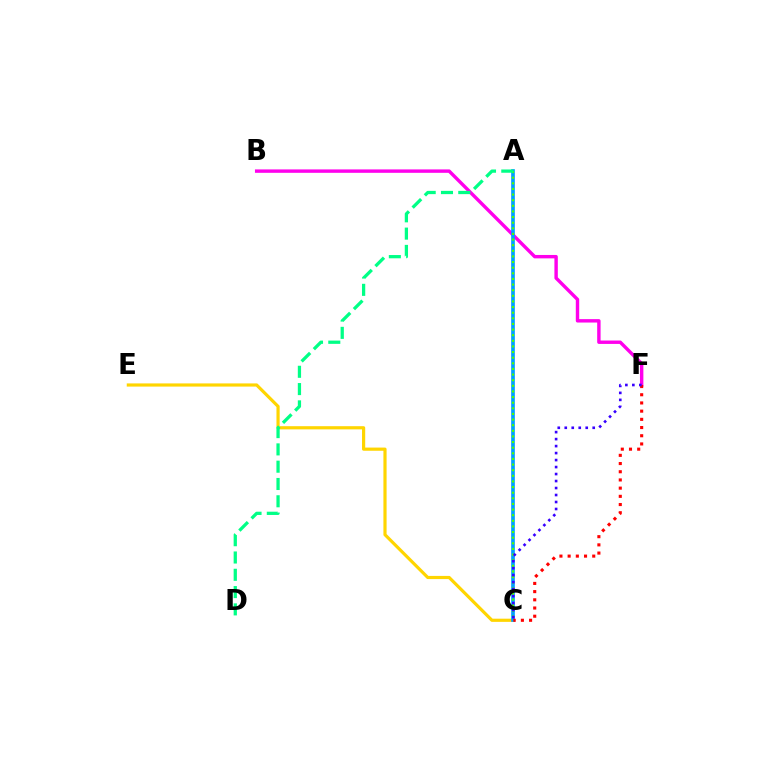{('B', 'F'): [{'color': '#ff00ed', 'line_style': 'solid', 'thickness': 2.45}], ('C', 'E'): [{'color': '#ffd500', 'line_style': 'solid', 'thickness': 2.29}], ('A', 'C'): [{'color': '#009eff', 'line_style': 'solid', 'thickness': 2.64}, {'color': '#4fff00', 'line_style': 'dotted', 'thickness': 1.53}], ('C', 'F'): [{'color': '#ff0000', 'line_style': 'dotted', 'thickness': 2.23}, {'color': '#3700ff', 'line_style': 'dotted', 'thickness': 1.9}], ('A', 'D'): [{'color': '#00ff86', 'line_style': 'dashed', 'thickness': 2.35}]}